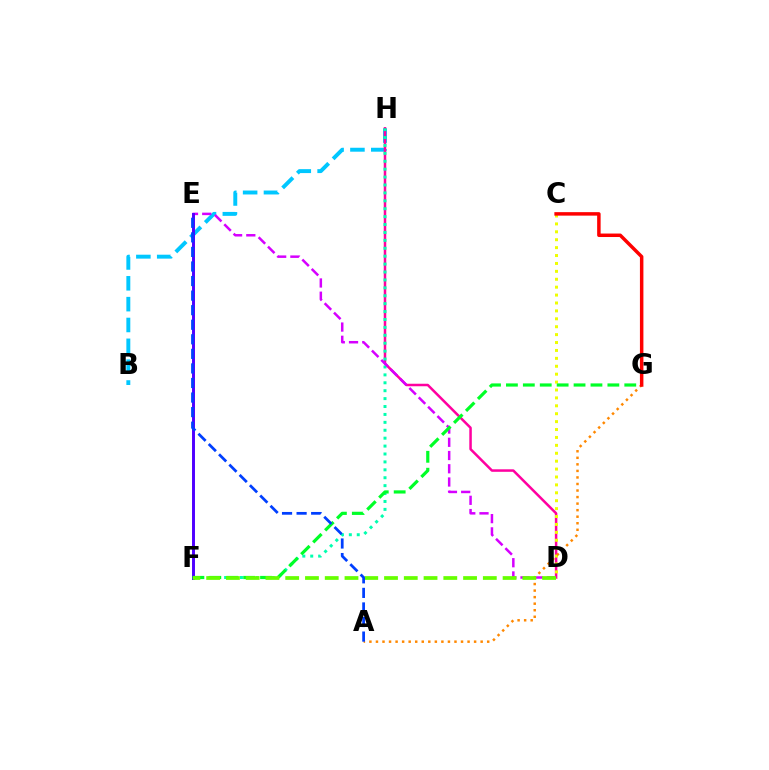{('B', 'H'): [{'color': '#00c7ff', 'line_style': 'dashed', 'thickness': 2.83}], ('D', 'H'): [{'color': '#ff00a0', 'line_style': 'solid', 'thickness': 1.81}], ('F', 'H'): [{'color': '#00ffaf', 'line_style': 'dotted', 'thickness': 2.15}], ('C', 'D'): [{'color': '#eeff00', 'line_style': 'dotted', 'thickness': 2.15}], ('D', 'E'): [{'color': '#d600ff', 'line_style': 'dashed', 'thickness': 1.8}], ('E', 'F'): [{'color': '#4f00ff', 'line_style': 'solid', 'thickness': 2.12}], ('A', 'G'): [{'color': '#ff8800', 'line_style': 'dotted', 'thickness': 1.78}], ('F', 'G'): [{'color': '#00ff27', 'line_style': 'dashed', 'thickness': 2.3}], ('D', 'F'): [{'color': '#66ff00', 'line_style': 'dashed', 'thickness': 2.68}], ('A', 'E'): [{'color': '#003fff', 'line_style': 'dashed', 'thickness': 1.98}], ('C', 'G'): [{'color': '#ff0000', 'line_style': 'solid', 'thickness': 2.51}]}